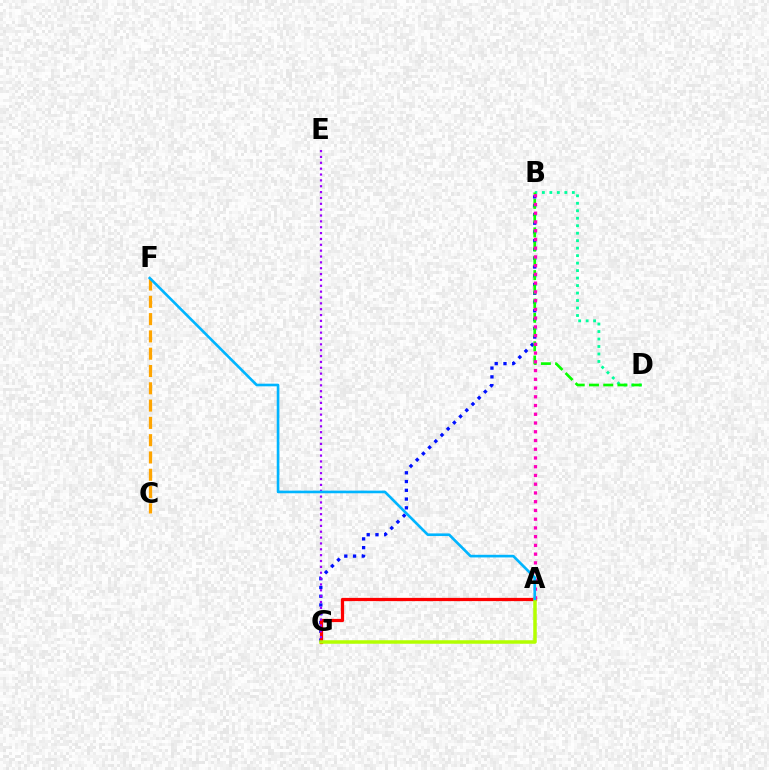{('B', 'G'): [{'color': '#0010ff', 'line_style': 'dotted', 'thickness': 2.38}], ('B', 'D'): [{'color': '#00ff9d', 'line_style': 'dotted', 'thickness': 2.03}, {'color': '#08ff00', 'line_style': 'dashed', 'thickness': 1.93}], ('A', 'G'): [{'color': '#ff0000', 'line_style': 'solid', 'thickness': 2.33}, {'color': '#b3ff00', 'line_style': 'solid', 'thickness': 2.52}], ('C', 'F'): [{'color': '#ffa500', 'line_style': 'dashed', 'thickness': 2.35}], ('E', 'G'): [{'color': '#9b00ff', 'line_style': 'dotted', 'thickness': 1.59}], ('A', 'B'): [{'color': '#ff00bd', 'line_style': 'dotted', 'thickness': 2.38}], ('A', 'F'): [{'color': '#00b5ff', 'line_style': 'solid', 'thickness': 1.9}]}